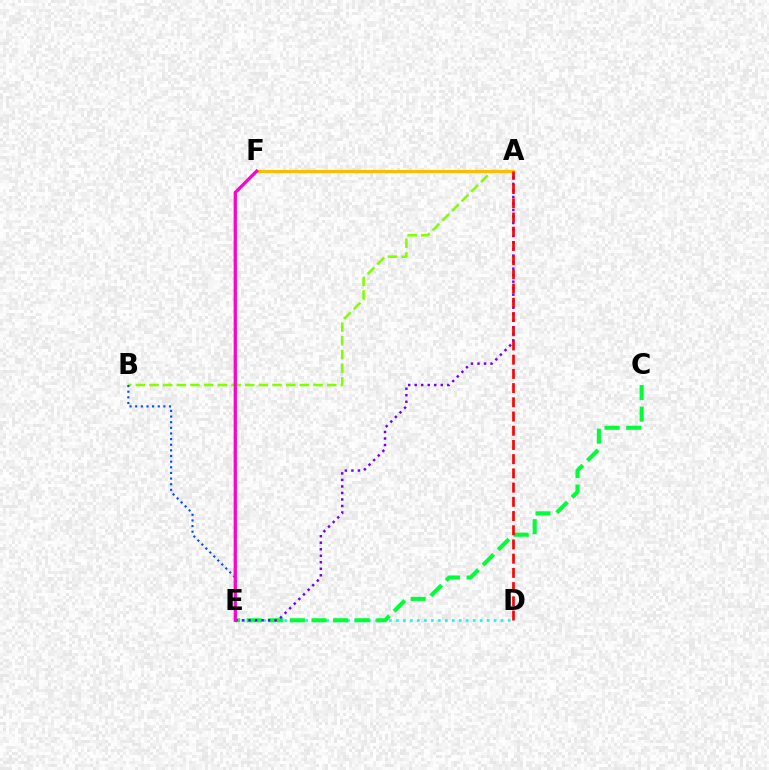{('D', 'E'): [{'color': '#00fff6', 'line_style': 'dotted', 'thickness': 1.9}], ('C', 'E'): [{'color': '#00ff39', 'line_style': 'dashed', 'thickness': 2.93}], ('A', 'E'): [{'color': '#7200ff', 'line_style': 'dotted', 'thickness': 1.77}], ('A', 'B'): [{'color': '#84ff00', 'line_style': 'dashed', 'thickness': 1.86}], ('B', 'E'): [{'color': '#004bff', 'line_style': 'dotted', 'thickness': 1.53}], ('A', 'F'): [{'color': '#ffbd00', 'line_style': 'solid', 'thickness': 2.25}], ('E', 'F'): [{'color': '#ff00cf', 'line_style': 'solid', 'thickness': 2.35}], ('A', 'D'): [{'color': '#ff0000', 'line_style': 'dashed', 'thickness': 1.93}]}